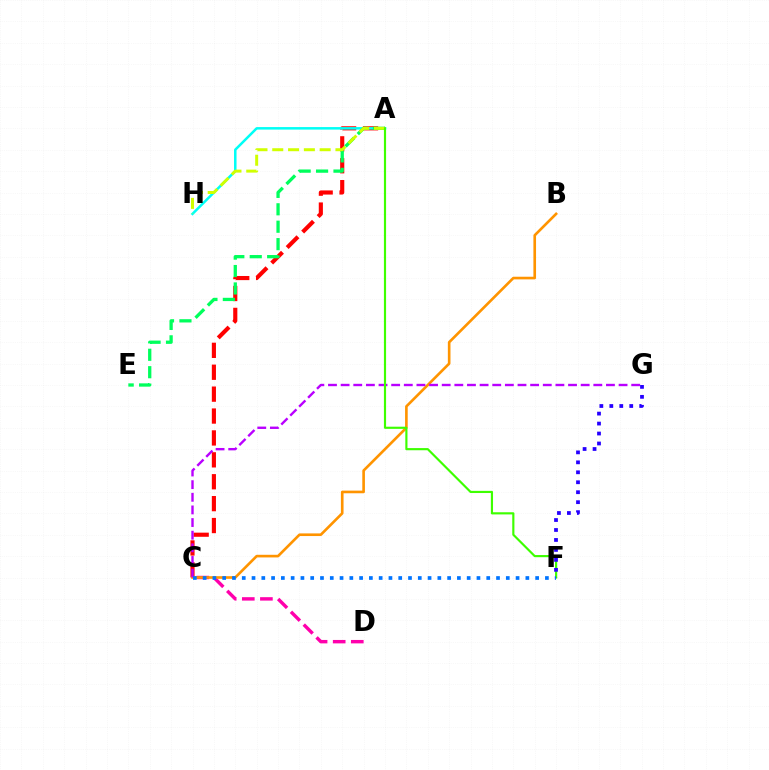{('C', 'D'): [{'color': '#ff00ac', 'line_style': 'dashed', 'thickness': 2.46}], ('A', 'C'): [{'color': '#ff0000', 'line_style': 'dashed', 'thickness': 2.98}], ('A', 'H'): [{'color': '#00fff6', 'line_style': 'solid', 'thickness': 1.81}, {'color': '#d1ff00', 'line_style': 'dashed', 'thickness': 2.15}], ('A', 'E'): [{'color': '#00ff5c', 'line_style': 'dashed', 'thickness': 2.37}], ('B', 'C'): [{'color': '#ff9400', 'line_style': 'solid', 'thickness': 1.9}], ('C', 'G'): [{'color': '#b900ff', 'line_style': 'dashed', 'thickness': 1.72}], ('A', 'F'): [{'color': '#3dff00', 'line_style': 'solid', 'thickness': 1.56}], ('C', 'F'): [{'color': '#0074ff', 'line_style': 'dotted', 'thickness': 2.66}], ('F', 'G'): [{'color': '#2500ff', 'line_style': 'dotted', 'thickness': 2.71}]}